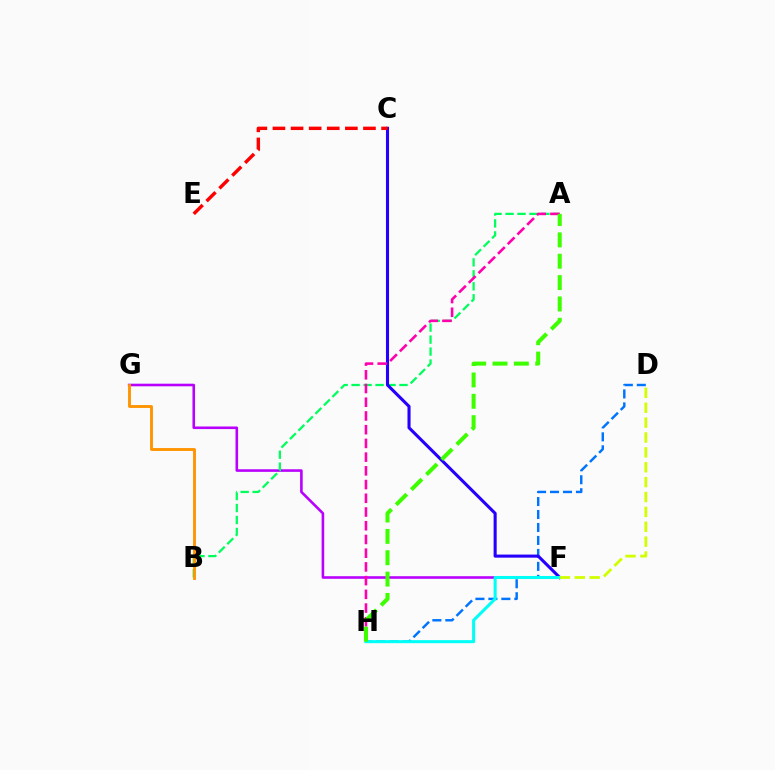{('F', 'G'): [{'color': '#b900ff', 'line_style': 'solid', 'thickness': 1.87}], ('D', 'H'): [{'color': '#0074ff', 'line_style': 'dashed', 'thickness': 1.76}], ('A', 'B'): [{'color': '#00ff5c', 'line_style': 'dashed', 'thickness': 1.63}], ('C', 'F'): [{'color': '#2500ff', 'line_style': 'solid', 'thickness': 2.22}], ('C', 'E'): [{'color': '#ff0000', 'line_style': 'dashed', 'thickness': 2.46}], ('B', 'G'): [{'color': '#ff9400', 'line_style': 'solid', 'thickness': 2.07}], ('A', 'H'): [{'color': '#ff00ac', 'line_style': 'dashed', 'thickness': 1.86}, {'color': '#3dff00', 'line_style': 'dashed', 'thickness': 2.9}], ('F', 'H'): [{'color': '#00fff6', 'line_style': 'solid', 'thickness': 2.19}], ('D', 'F'): [{'color': '#d1ff00', 'line_style': 'dashed', 'thickness': 2.02}]}